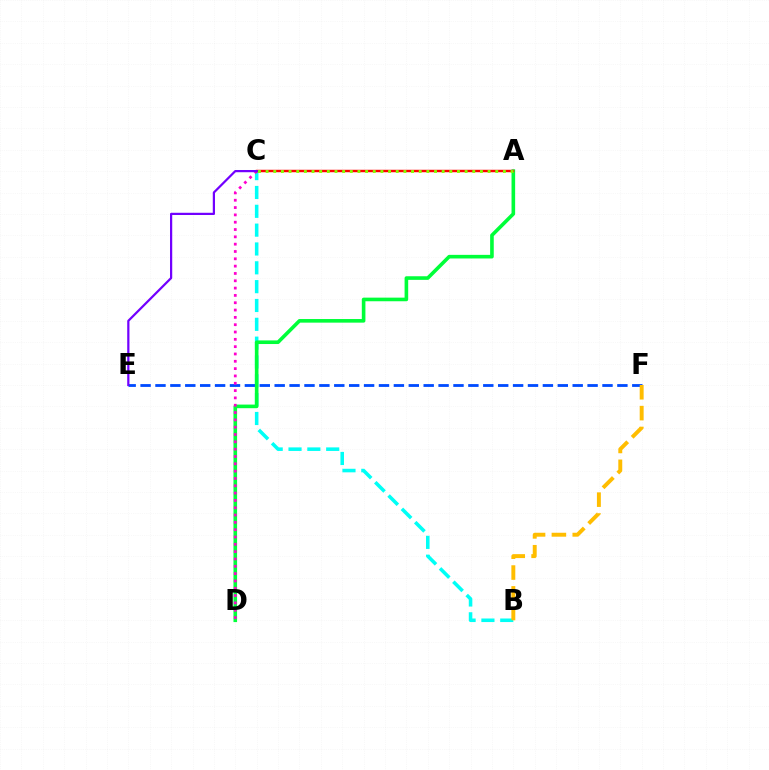{('B', 'C'): [{'color': '#00fff6', 'line_style': 'dashed', 'thickness': 2.56}], ('E', 'F'): [{'color': '#004bff', 'line_style': 'dashed', 'thickness': 2.02}], ('A', 'D'): [{'color': '#00ff39', 'line_style': 'solid', 'thickness': 2.6}], ('C', 'D'): [{'color': '#ff00cf', 'line_style': 'dotted', 'thickness': 1.99}], ('A', 'C'): [{'color': '#ff0000', 'line_style': 'solid', 'thickness': 1.77}, {'color': '#84ff00', 'line_style': 'dotted', 'thickness': 2.08}], ('C', 'E'): [{'color': '#7200ff', 'line_style': 'solid', 'thickness': 1.6}], ('B', 'F'): [{'color': '#ffbd00', 'line_style': 'dashed', 'thickness': 2.83}]}